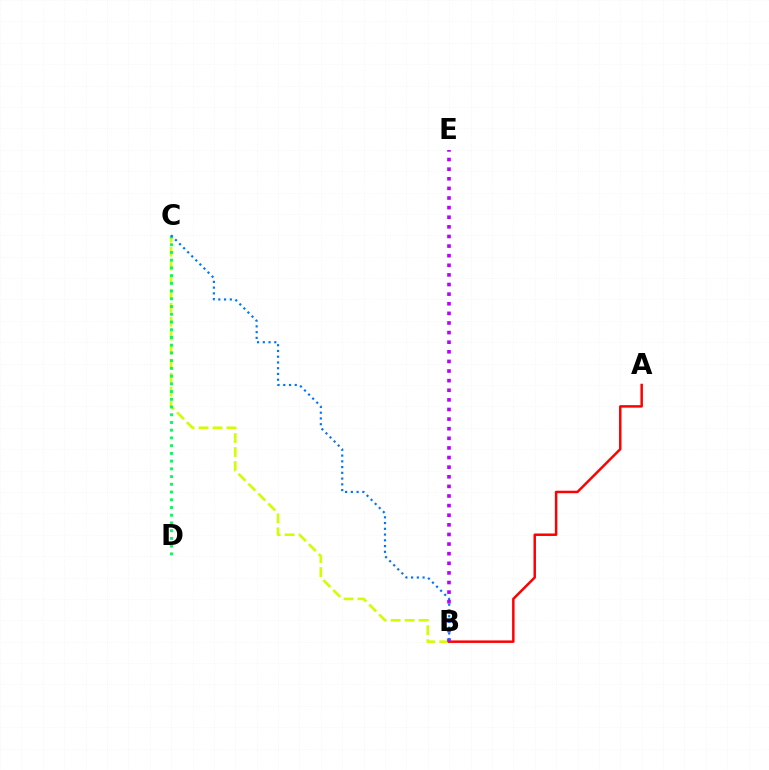{('B', 'C'): [{'color': '#d1ff00', 'line_style': 'dashed', 'thickness': 1.9}, {'color': '#0074ff', 'line_style': 'dotted', 'thickness': 1.56}], ('A', 'B'): [{'color': '#ff0000', 'line_style': 'solid', 'thickness': 1.79}], ('C', 'D'): [{'color': '#00ff5c', 'line_style': 'dotted', 'thickness': 2.1}], ('B', 'E'): [{'color': '#b900ff', 'line_style': 'dotted', 'thickness': 2.61}]}